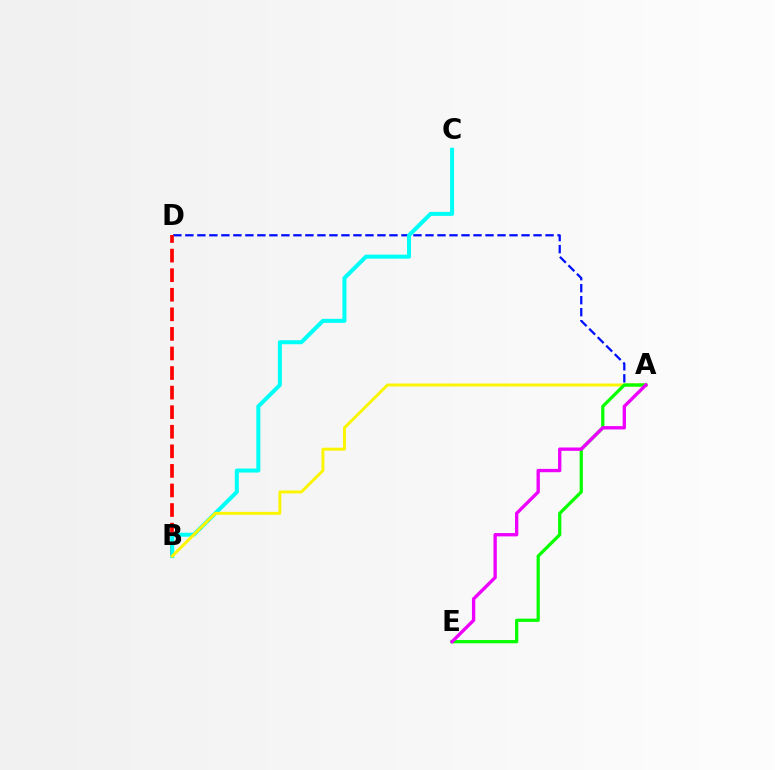{('A', 'D'): [{'color': '#0010ff', 'line_style': 'dashed', 'thickness': 1.63}], ('B', 'D'): [{'color': '#ff0000', 'line_style': 'dashed', 'thickness': 2.66}], ('B', 'C'): [{'color': '#00fff6', 'line_style': 'solid', 'thickness': 2.89}], ('A', 'B'): [{'color': '#fcf500', 'line_style': 'solid', 'thickness': 2.11}], ('A', 'E'): [{'color': '#08ff00', 'line_style': 'solid', 'thickness': 2.34}, {'color': '#ee00ff', 'line_style': 'solid', 'thickness': 2.4}]}